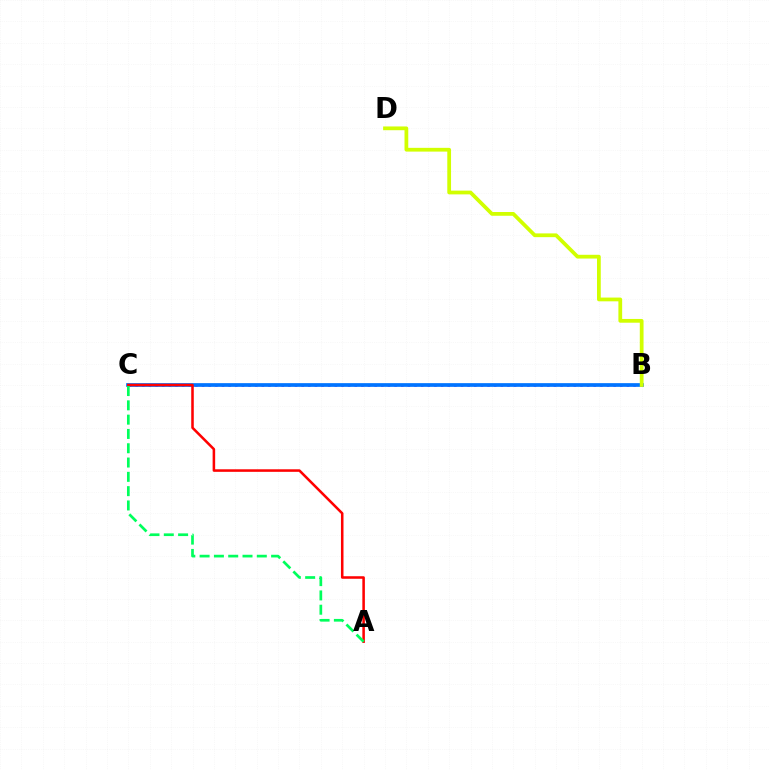{('B', 'C'): [{'color': '#b900ff', 'line_style': 'dotted', 'thickness': 1.8}, {'color': '#0074ff', 'line_style': 'solid', 'thickness': 2.66}], ('A', 'C'): [{'color': '#ff0000', 'line_style': 'solid', 'thickness': 1.83}, {'color': '#00ff5c', 'line_style': 'dashed', 'thickness': 1.94}], ('B', 'D'): [{'color': '#d1ff00', 'line_style': 'solid', 'thickness': 2.71}]}